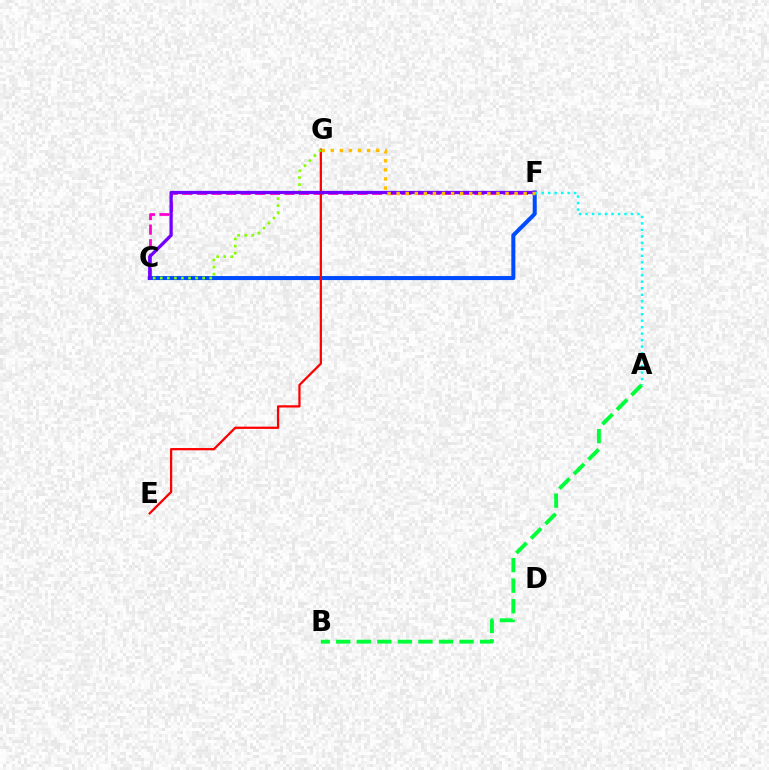{('C', 'F'): [{'color': '#ff00cf', 'line_style': 'dashed', 'thickness': 1.98}, {'color': '#004bff', 'line_style': 'solid', 'thickness': 2.89}, {'color': '#7200ff', 'line_style': 'solid', 'thickness': 2.35}], ('E', 'G'): [{'color': '#ff0000', 'line_style': 'solid', 'thickness': 1.63}], ('C', 'G'): [{'color': '#84ff00', 'line_style': 'dotted', 'thickness': 1.92}], ('A', 'B'): [{'color': '#00ff39', 'line_style': 'dashed', 'thickness': 2.79}], ('F', 'G'): [{'color': '#ffbd00', 'line_style': 'dotted', 'thickness': 2.46}], ('A', 'F'): [{'color': '#00fff6', 'line_style': 'dotted', 'thickness': 1.76}]}